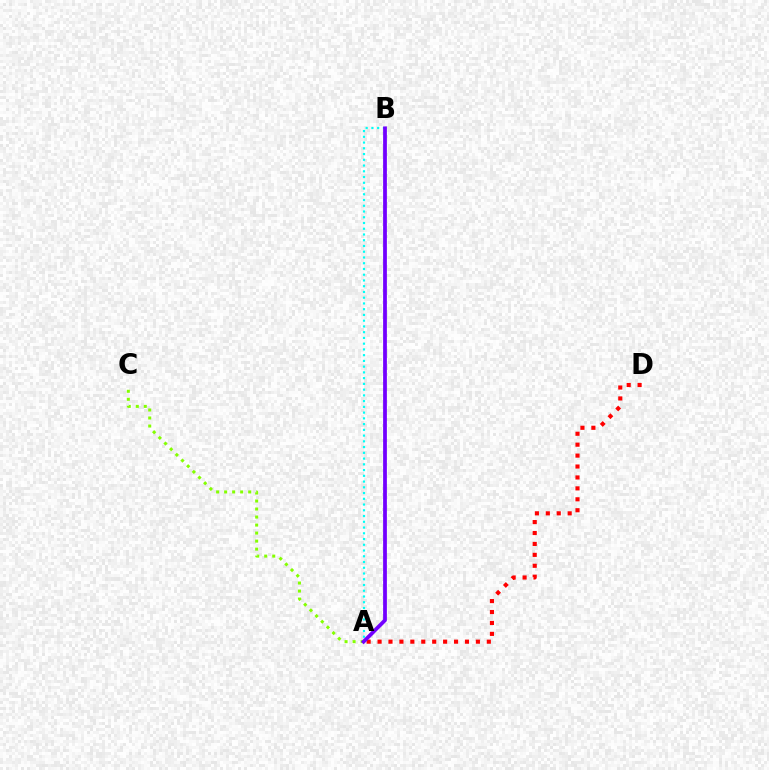{('A', 'D'): [{'color': '#ff0000', 'line_style': 'dotted', 'thickness': 2.97}], ('A', 'B'): [{'color': '#00fff6', 'line_style': 'dotted', 'thickness': 1.56}, {'color': '#7200ff', 'line_style': 'solid', 'thickness': 2.71}], ('A', 'C'): [{'color': '#84ff00', 'line_style': 'dotted', 'thickness': 2.18}]}